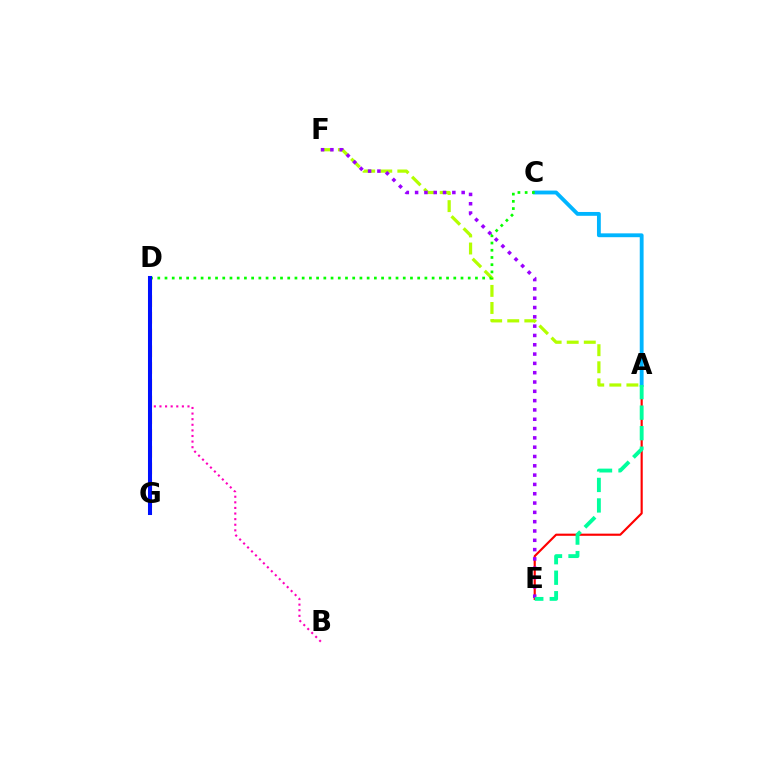{('A', 'F'): [{'color': '#b3ff00', 'line_style': 'dashed', 'thickness': 2.32}], ('A', 'E'): [{'color': '#ff0000', 'line_style': 'solid', 'thickness': 1.55}, {'color': '#00ff9d', 'line_style': 'dashed', 'thickness': 2.79}], ('A', 'C'): [{'color': '#00b5ff', 'line_style': 'solid', 'thickness': 2.77}], ('E', 'F'): [{'color': '#9b00ff', 'line_style': 'dotted', 'thickness': 2.53}], ('B', 'D'): [{'color': '#ff00bd', 'line_style': 'dotted', 'thickness': 1.52}], ('D', 'G'): [{'color': '#ffa500', 'line_style': 'dashed', 'thickness': 2.27}, {'color': '#0010ff', 'line_style': 'solid', 'thickness': 2.91}], ('C', 'D'): [{'color': '#08ff00', 'line_style': 'dotted', 'thickness': 1.96}]}